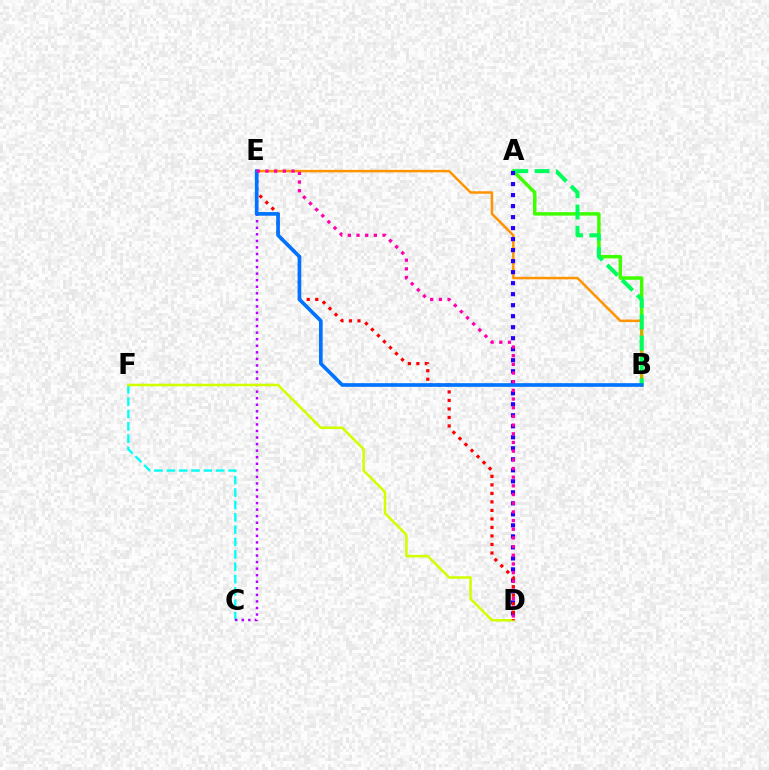{('A', 'B'): [{'color': '#3dff00', 'line_style': 'solid', 'thickness': 2.5}, {'color': '#00ff5c', 'line_style': 'dashed', 'thickness': 2.89}], ('B', 'E'): [{'color': '#ff9400', 'line_style': 'solid', 'thickness': 1.8}, {'color': '#0074ff', 'line_style': 'solid', 'thickness': 2.63}], ('C', 'F'): [{'color': '#00fff6', 'line_style': 'dashed', 'thickness': 1.68}], ('A', 'D'): [{'color': '#2500ff', 'line_style': 'dotted', 'thickness': 2.99}], ('C', 'E'): [{'color': '#b900ff', 'line_style': 'dotted', 'thickness': 1.78}], ('D', 'F'): [{'color': '#d1ff00', 'line_style': 'solid', 'thickness': 1.83}], ('D', 'E'): [{'color': '#ff0000', 'line_style': 'dotted', 'thickness': 2.31}, {'color': '#ff00ac', 'line_style': 'dotted', 'thickness': 2.36}]}